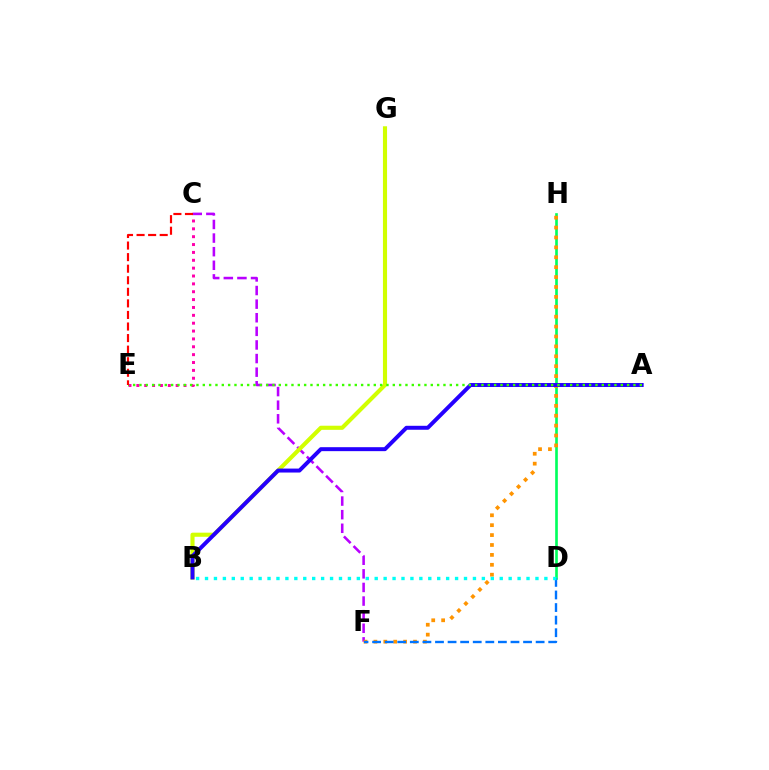{('C', 'E'): [{'color': '#ff00ac', 'line_style': 'dotted', 'thickness': 2.14}, {'color': '#ff0000', 'line_style': 'dashed', 'thickness': 1.57}], ('C', 'F'): [{'color': '#b900ff', 'line_style': 'dashed', 'thickness': 1.85}], ('D', 'H'): [{'color': '#00ff5c', 'line_style': 'solid', 'thickness': 1.9}], ('B', 'G'): [{'color': '#d1ff00', 'line_style': 'solid', 'thickness': 2.96}], ('F', 'H'): [{'color': '#ff9400', 'line_style': 'dotted', 'thickness': 2.69}], ('A', 'B'): [{'color': '#2500ff', 'line_style': 'solid', 'thickness': 2.85}], ('A', 'E'): [{'color': '#3dff00', 'line_style': 'dotted', 'thickness': 1.72}], ('D', 'F'): [{'color': '#0074ff', 'line_style': 'dashed', 'thickness': 1.71}], ('B', 'D'): [{'color': '#00fff6', 'line_style': 'dotted', 'thickness': 2.43}]}